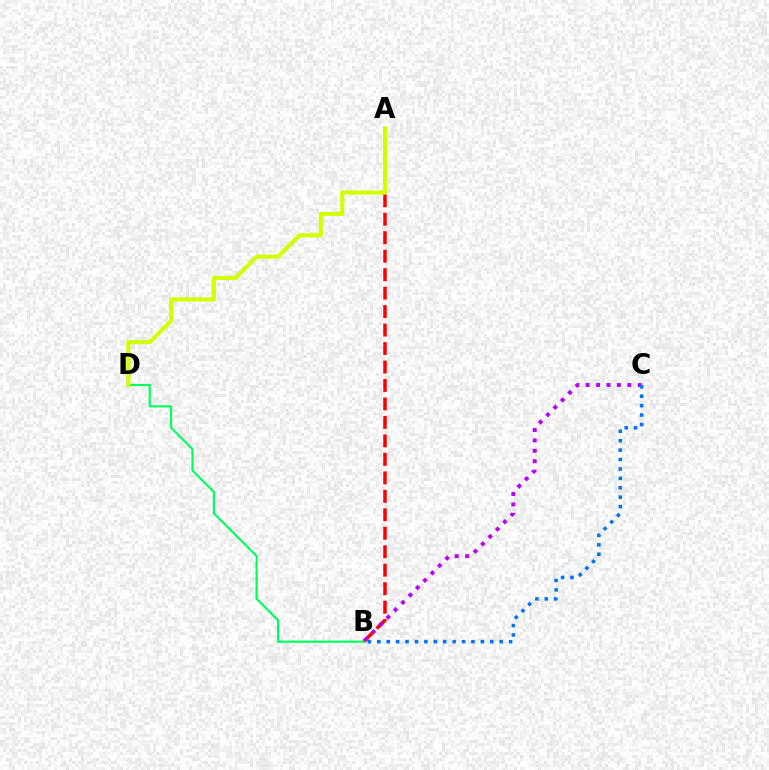{('A', 'B'): [{'color': '#ff0000', 'line_style': 'dashed', 'thickness': 2.51}], ('B', 'C'): [{'color': '#b900ff', 'line_style': 'dotted', 'thickness': 2.83}, {'color': '#0074ff', 'line_style': 'dotted', 'thickness': 2.56}], ('B', 'D'): [{'color': '#00ff5c', 'line_style': 'solid', 'thickness': 1.55}], ('A', 'D'): [{'color': '#d1ff00', 'line_style': 'solid', 'thickness': 2.92}]}